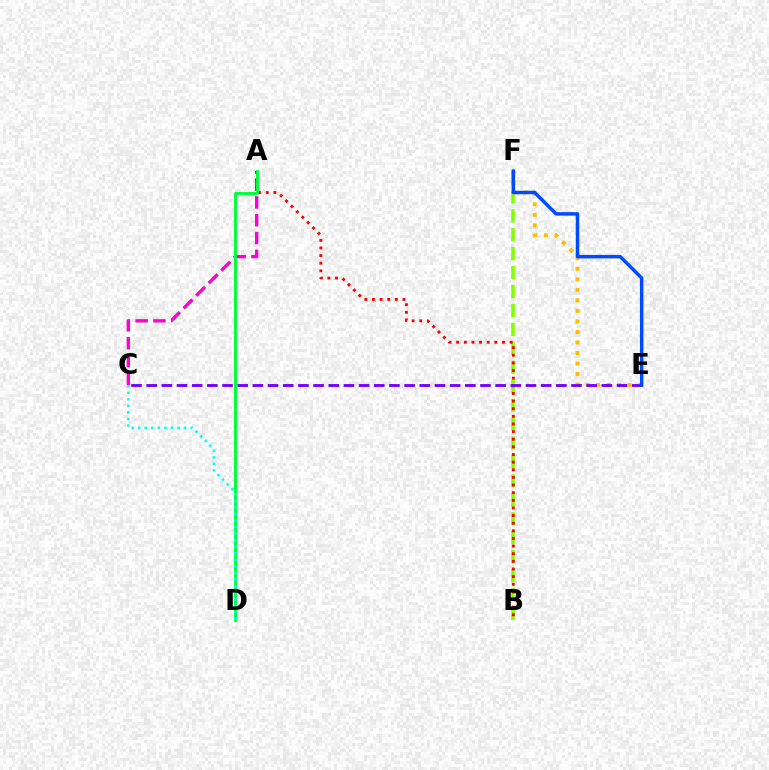{('A', 'C'): [{'color': '#ff00cf', 'line_style': 'dashed', 'thickness': 2.42}], ('B', 'F'): [{'color': '#84ff00', 'line_style': 'dashed', 'thickness': 2.57}], ('A', 'B'): [{'color': '#ff0000', 'line_style': 'dotted', 'thickness': 2.07}], ('E', 'F'): [{'color': '#ffbd00', 'line_style': 'dotted', 'thickness': 2.86}, {'color': '#004bff', 'line_style': 'solid', 'thickness': 2.5}], ('A', 'D'): [{'color': '#00ff39', 'line_style': 'solid', 'thickness': 2.09}], ('C', 'E'): [{'color': '#7200ff', 'line_style': 'dashed', 'thickness': 2.06}], ('C', 'D'): [{'color': '#00fff6', 'line_style': 'dotted', 'thickness': 1.78}]}